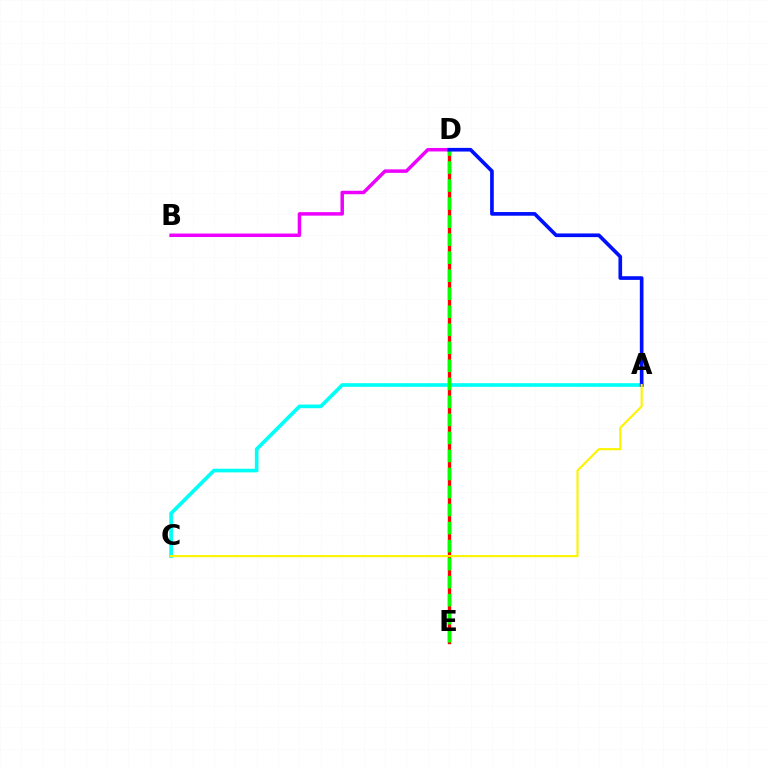{('D', 'E'): [{'color': '#ff0000', 'line_style': 'solid', 'thickness': 2.41}, {'color': '#08ff00', 'line_style': 'dashed', 'thickness': 2.45}], ('B', 'D'): [{'color': '#ee00ff', 'line_style': 'solid', 'thickness': 2.51}], ('A', 'C'): [{'color': '#00fff6', 'line_style': 'solid', 'thickness': 2.63}, {'color': '#fcf500', 'line_style': 'solid', 'thickness': 1.53}], ('A', 'D'): [{'color': '#0010ff', 'line_style': 'solid', 'thickness': 2.64}]}